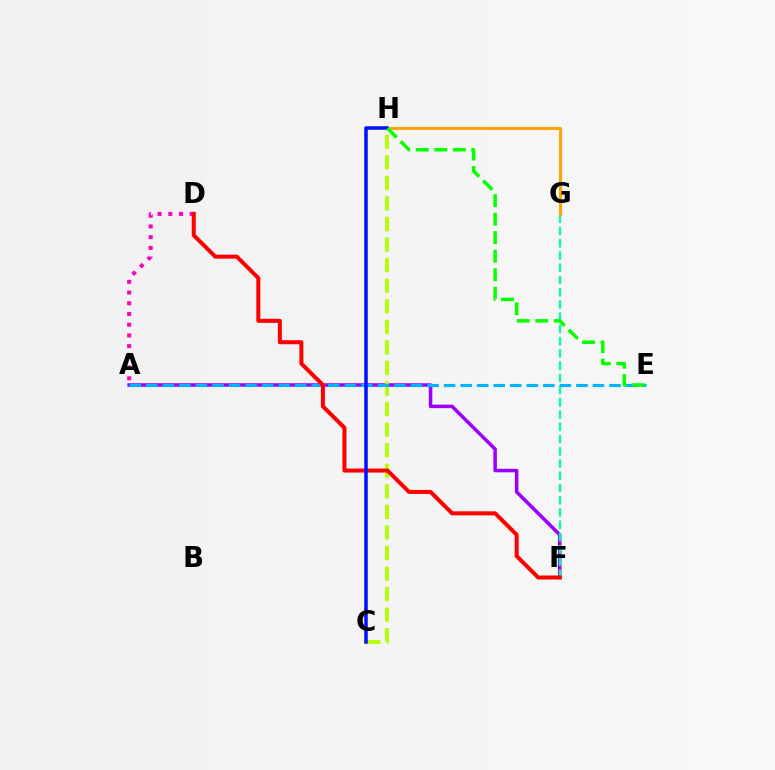{('A', 'F'): [{'color': '#9b00ff', 'line_style': 'solid', 'thickness': 2.54}], ('C', 'H'): [{'color': '#b3ff00', 'line_style': 'dashed', 'thickness': 2.79}, {'color': '#0010ff', 'line_style': 'solid', 'thickness': 2.52}], ('A', 'D'): [{'color': '#ff00bd', 'line_style': 'dotted', 'thickness': 2.91}], ('F', 'G'): [{'color': '#00ff9d', 'line_style': 'dashed', 'thickness': 1.66}], ('G', 'H'): [{'color': '#ffa500', 'line_style': 'solid', 'thickness': 2.19}], ('A', 'E'): [{'color': '#00b5ff', 'line_style': 'dashed', 'thickness': 2.25}], ('D', 'F'): [{'color': '#ff0000', 'line_style': 'solid', 'thickness': 2.89}], ('E', 'H'): [{'color': '#08ff00', 'line_style': 'dashed', 'thickness': 2.52}]}